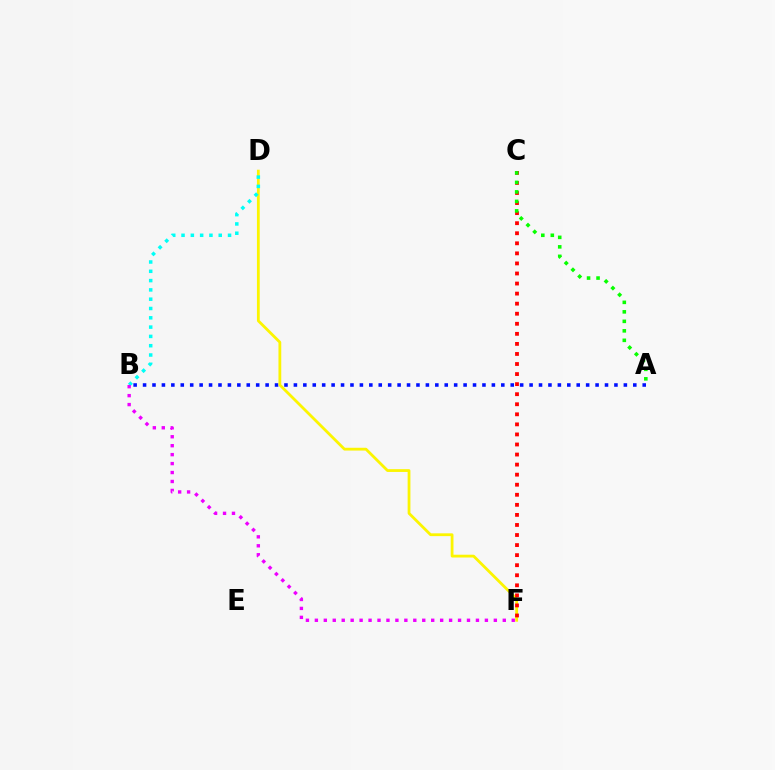{('A', 'B'): [{'color': '#0010ff', 'line_style': 'dotted', 'thickness': 2.56}], ('D', 'F'): [{'color': '#fcf500', 'line_style': 'solid', 'thickness': 2.01}], ('C', 'F'): [{'color': '#ff0000', 'line_style': 'dotted', 'thickness': 2.73}], ('A', 'C'): [{'color': '#08ff00', 'line_style': 'dotted', 'thickness': 2.58}], ('B', 'D'): [{'color': '#00fff6', 'line_style': 'dotted', 'thickness': 2.53}], ('B', 'F'): [{'color': '#ee00ff', 'line_style': 'dotted', 'thickness': 2.43}]}